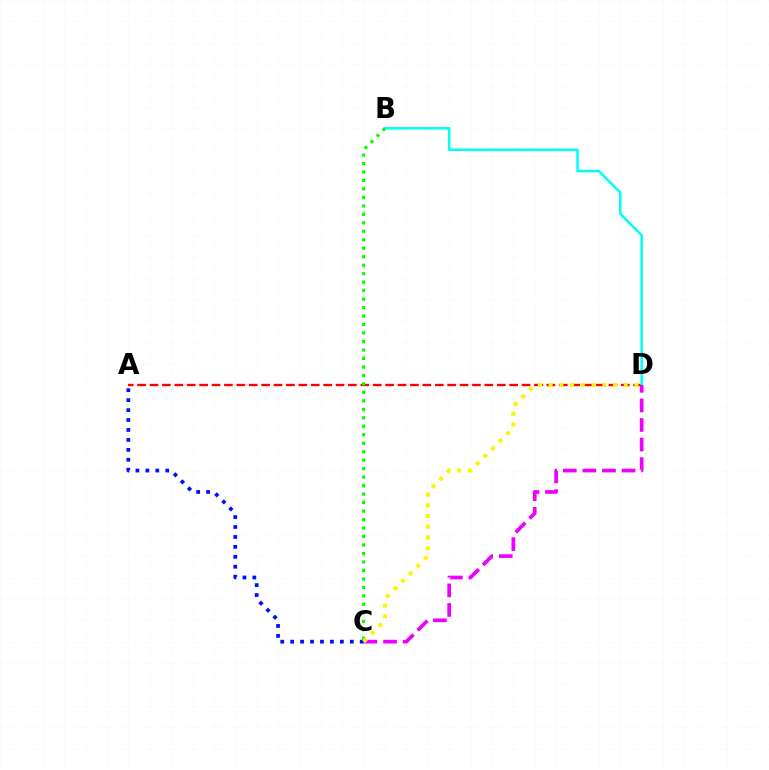{('A', 'D'): [{'color': '#ff0000', 'line_style': 'dashed', 'thickness': 1.68}], ('B', 'D'): [{'color': '#00fff6', 'line_style': 'solid', 'thickness': 1.81}], ('B', 'C'): [{'color': '#08ff00', 'line_style': 'dotted', 'thickness': 2.3}], ('C', 'D'): [{'color': '#ee00ff', 'line_style': 'dashed', 'thickness': 2.66}, {'color': '#fcf500', 'line_style': 'dotted', 'thickness': 2.91}], ('A', 'C'): [{'color': '#0010ff', 'line_style': 'dotted', 'thickness': 2.7}]}